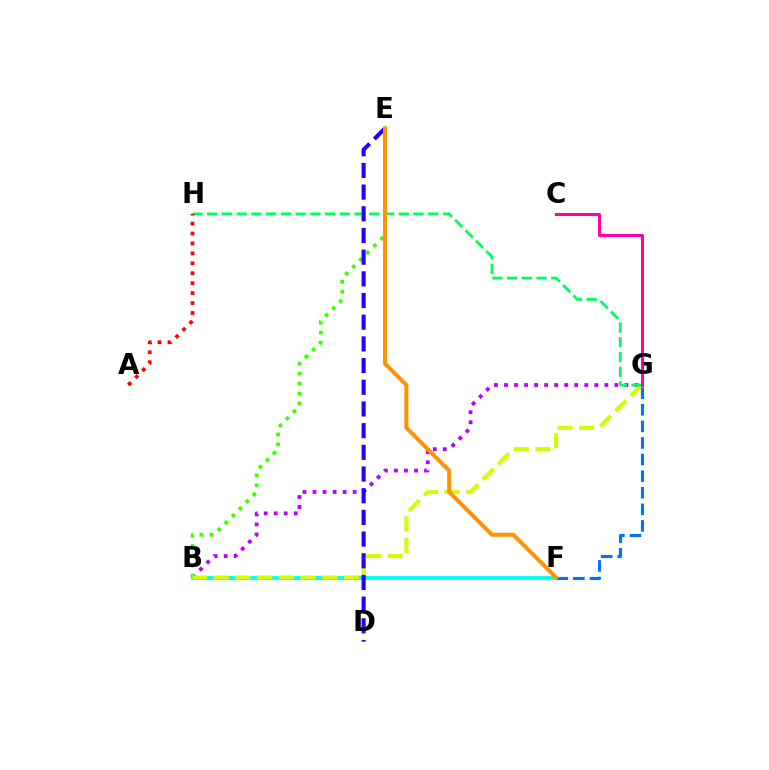{('B', 'F'): [{'color': '#00fff6', 'line_style': 'solid', 'thickness': 2.76}], ('B', 'G'): [{'color': '#b900ff', 'line_style': 'dotted', 'thickness': 2.73}, {'color': '#d1ff00', 'line_style': 'dashed', 'thickness': 2.95}], ('B', 'E'): [{'color': '#3dff00', 'line_style': 'dotted', 'thickness': 2.71}], ('G', 'H'): [{'color': '#00ff5c', 'line_style': 'dashed', 'thickness': 2.0}], ('A', 'H'): [{'color': '#ff0000', 'line_style': 'dotted', 'thickness': 2.7}], ('D', 'E'): [{'color': '#2500ff', 'line_style': 'dashed', 'thickness': 2.95}], ('F', 'G'): [{'color': '#0074ff', 'line_style': 'dashed', 'thickness': 2.25}], ('E', 'F'): [{'color': '#ff9400', 'line_style': 'solid', 'thickness': 2.91}], ('C', 'G'): [{'color': '#ff00ac', 'line_style': 'solid', 'thickness': 2.19}]}